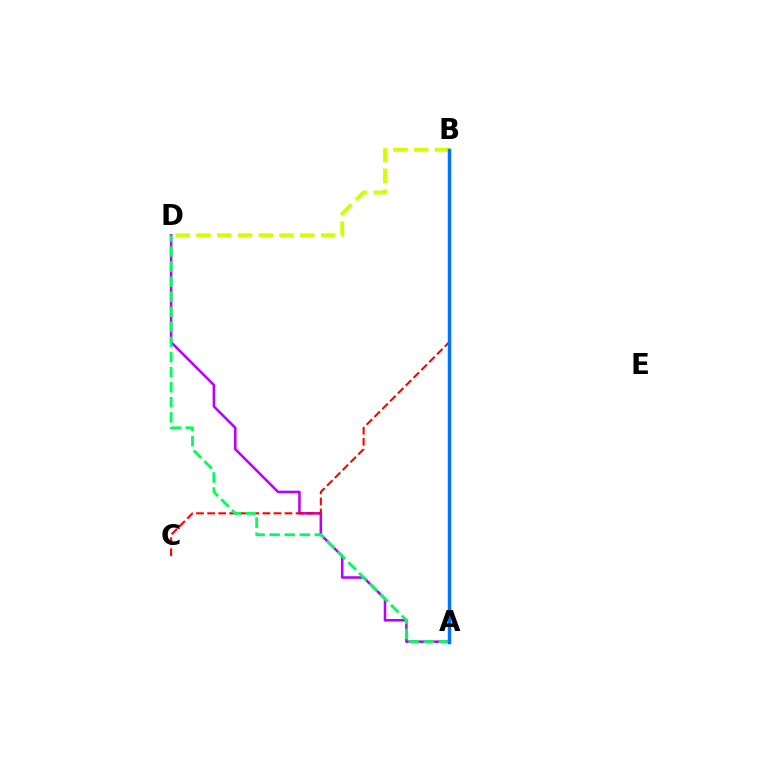{('A', 'D'): [{'color': '#b900ff', 'line_style': 'solid', 'thickness': 1.83}, {'color': '#00ff5c', 'line_style': 'dashed', 'thickness': 2.05}], ('B', 'C'): [{'color': '#ff0000', 'line_style': 'dashed', 'thickness': 1.5}], ('B', 'D'): [{'color': '#d1ff00', 'line_style': 'dashed', 'thickness': 2.82}], ('A', 'B'): [{'color': '#0074ff', 'line_style': 'solid', 'thickness': 2.51}]}